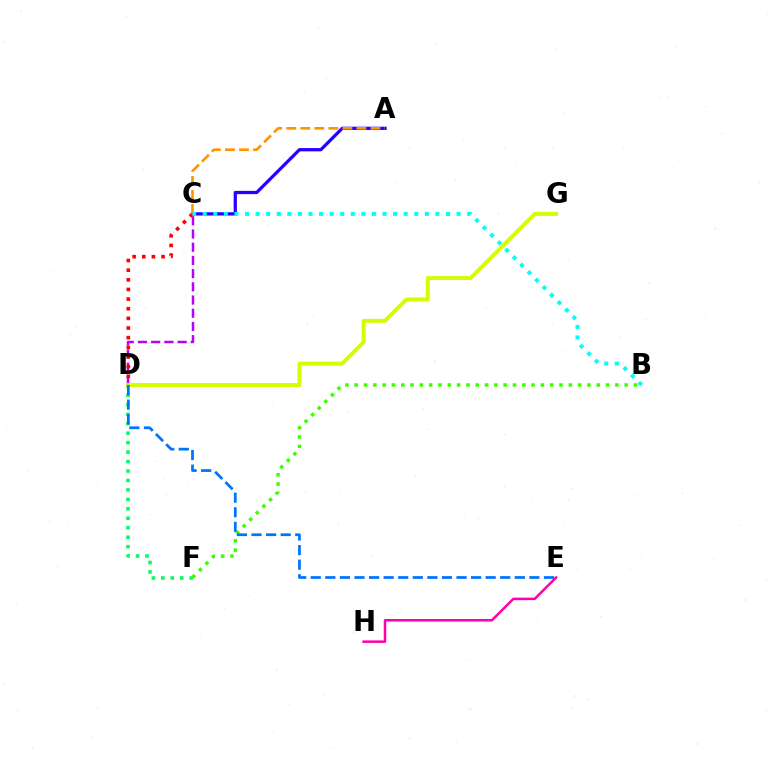{('E', 'H'): [{'color': '#ff00ac', 'line_style': 'solid', 'thickness': 1.81}], ('A', 'C'): [{'color': '#2500ff', 'line_style': 'solid', 'thickness': 2.34}, {'color': '#ff9400', 'line_style': 'dashed', 'thickness': 1.91}], ('C', 'D'): [{'color': '#b900ff', 'line_style': 'dashed', 'thickness': 1.79}, {'color': '#ff0000', 'line_style': 'dotted', 'thickness': 2.62}], ('D', 'F'): [{'color': '#00ff5c', 'line_style': 'dotted', 'thickness': 2.57}], ('B', 'F'): [{'color': '#3dff00', 'line_style': 'dotted', 'thickness': 2.53}], ('B', 'C'): [{'color': '#00fff6', 'line_style': 'dotted', 'thickness': 2.87}], ('D', 'G'): [{'color': '#d1ff00', 'line_style': 'solid', 'thickness': 2.82}], ('D', 'E'): [{'color': '#0074ff', 'line_style': 'dashed', 'thickness': 1.98}]}